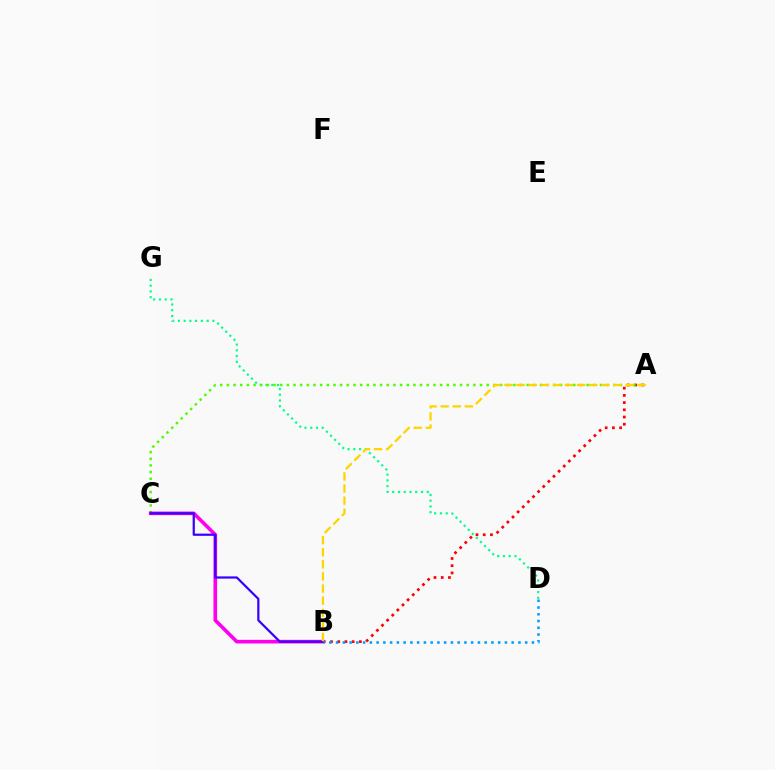{('D', 'G'): [{'color': '#00ff86', 'line_style': 'dotted', 'thickness': 1.57}], ('A', 'B'): [{'color': '#ff0000', 'line_style': 'dotted', 'thickness': 1.96}, {'color': '#ffd500', 'line_style': 'dashed', 'thickness': 1.64}], ('A', 'C'): [{'color': '#4fff00', 'line_style': 'dotted', 'thickness': 1.81}], ('B', 'C'): [{'color': '#ff00ed', 'line_style': 'solid', 'thickness': 2.61}, {'color': '#3700ff', 'line_style': 'solid', 'thickness': 1.59}], ('B', 'D'): [{'color': '#009eff', 'line_style': 'dotted', 'thickness': 1.83}]}